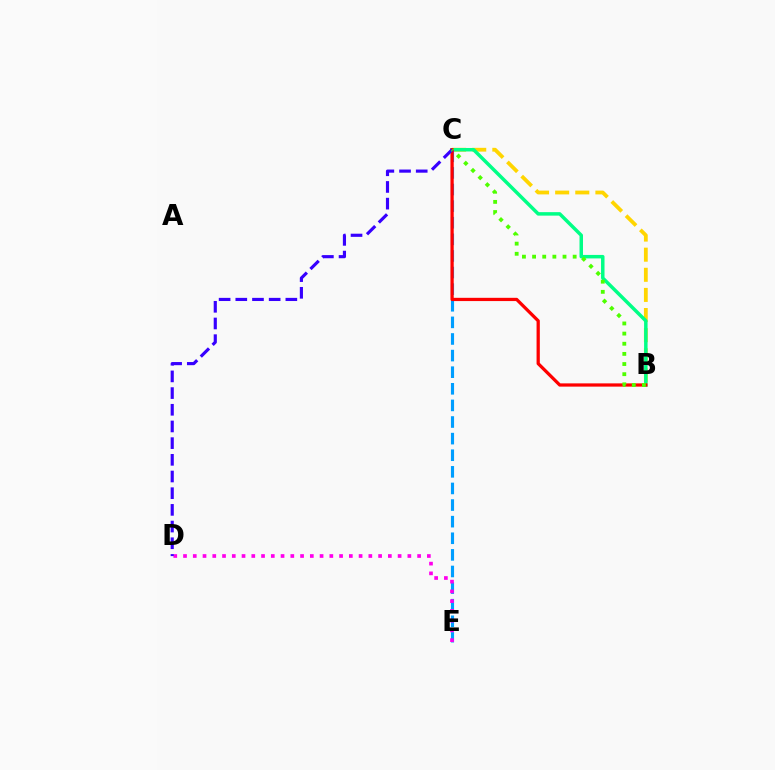{('B', 'C'): [{'color': '#ffd500', 'line_style': 'dashed', 'thickness': 2.73}, {'color': '#00ff86', 'line_style': 'solid', 'thickness': 2.51}, {'color': '#ff0000', 'line_style': 'solid', 'thickness': 2.34}, {'color': '#4fff00', 'line_style': 'dotted', 'thickness': 2.76}], ('C', 'E'): [{'color': '#009eff', 'line_style': 'dashed', 'thickness': 2.26}], ('D', 'E'): [{'color': '#ff00ed', 'line_style': 'dotted', 'thickness': 2.65}], ('C', 'D'): [{'color': '#3700ff', 'line_style': 'dashed', 'thickness': 2.27}]}